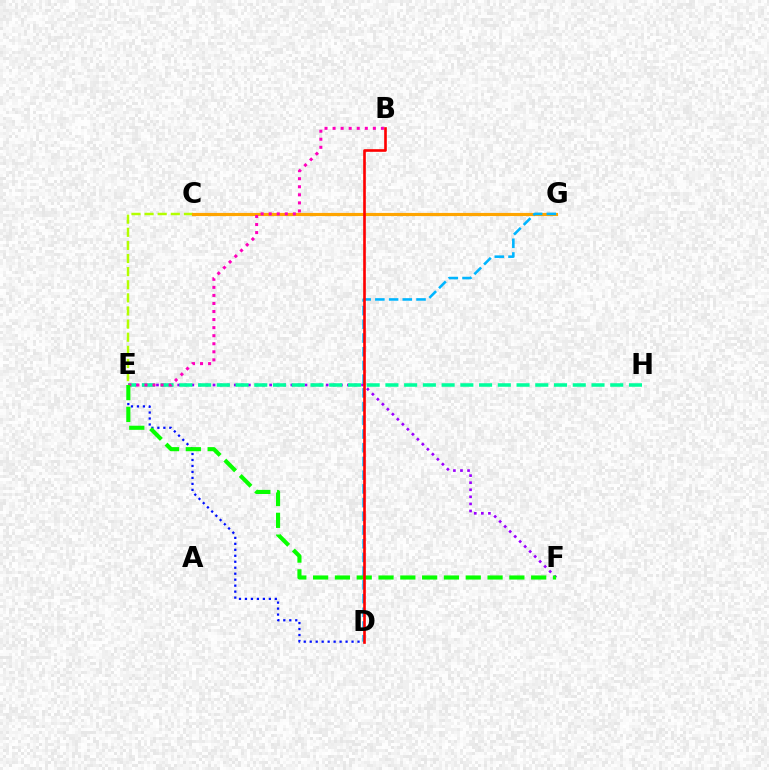{('D', 'E'): [{'color': '#0010ff', 'line_style': 'dotted', 'thickness': 1.62}], ('E', 'F'): [{'color': '#9b00ff', 'line_style': 'dotted', 'thickness': 1.92}, {'color': '#08ff00', 'line_style': 'dashed', 'thickness': 2.96}], ('C', 'E'): [{'color': '#b3ff00', 'line_style': 'dashed', 'thickness': 1.78}], ('C', 'G'): [{'color': '#ffa500', 'line_style': 'solid', 'thickness': 2.27}], ('E', 'H'): [{'color': '#00ff9d', 'line_style': 'dashed', 'thickness': 2.55}], ('D', 'G'): [{'color': '#00b5ff', 'line_style': 'dashed', 'thickness': 1.86}], ('B', 'E'): [{'color': '#ff00bd', 'line_style': 'dotted', 'thickness': 2.19}], ('B', 'D'): [{'color': '#ff0000', 'line_style': 'solid', 'thickness': 1.9}]}